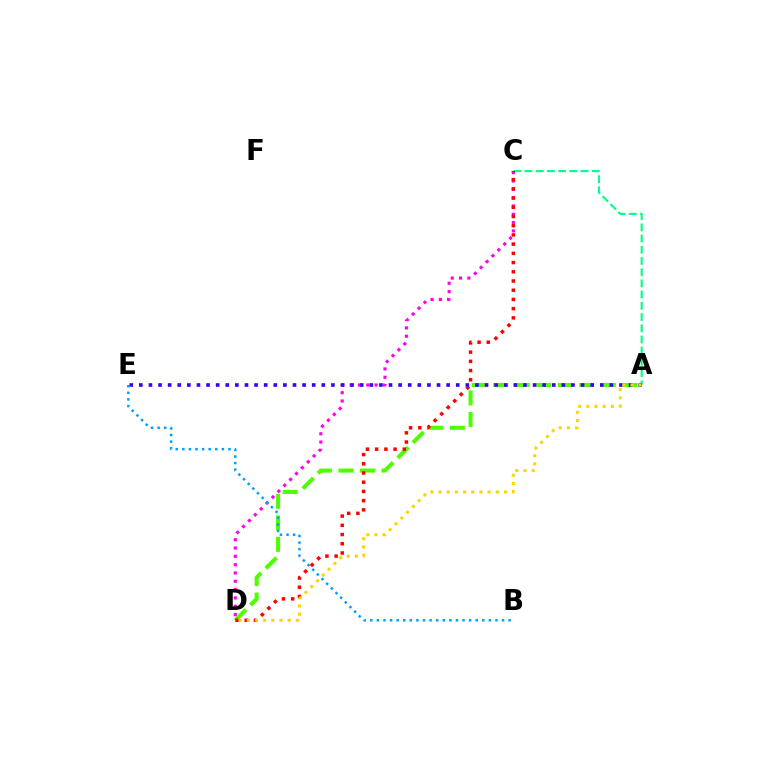{('A', 'C'): [{'color': '#00ff86', 'line_style': 'dashed', 'thickness': 1.52}], ('A', 'D'): [{'color': '#4fff00', 'line_style': 'dashed', 'thickness': 2.92}, {'color': '#ffd500', 'line_style': 'dotted', 'thickness': 2.22}], ('C', 'D'): [{'color': '#ff00ed', 'line_style': 'dotted', 'thickness': 2.26}, {'color': '#ff0000', 'line_style': 'dotted', 'thickness': 2.5}], ('A', 'E'): [{'color': '#3700ff', 'line_style': 'dotted', 'thickness': 2.61}], ('B', 'E'): [{'color': '#009eff', 'line_style': 'dotted', 'thickness': 1.79}]}